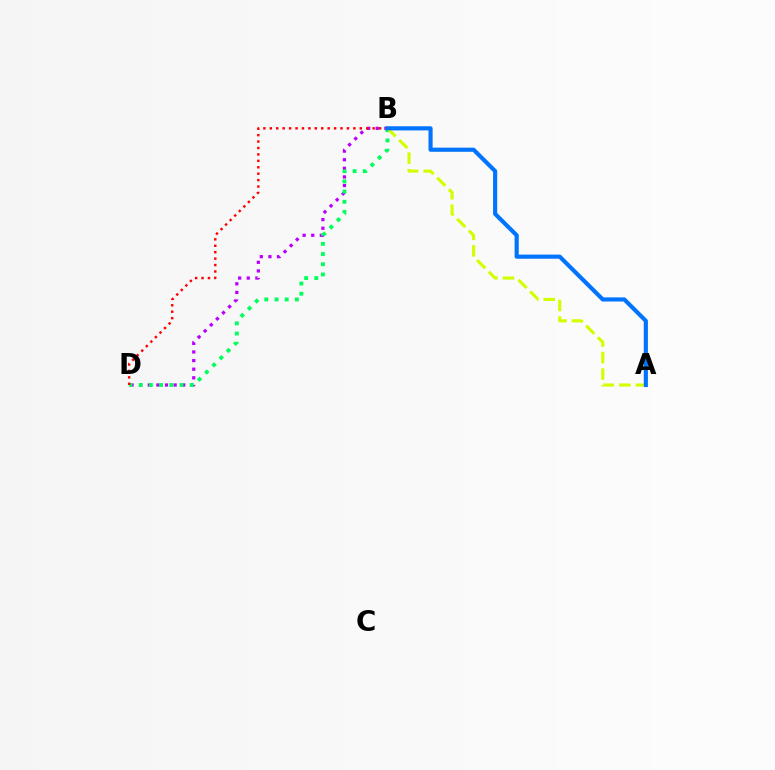{('B', 'D'): [{'color': '#b900ff', 'line_style': 'dotted', 'thickness': 2.34}, {'color': '#00ff5c', 'line_style': 'dotted', 'thickness': 2.77}, {'color': '#ff0000', 'line_style': 'dotted', 'thickness': 1.75}], ('A', 'B'): [{'color': '#d1ff00', 'line_style': 'dashed', 'thickness': 2.24}, {'color': '#0074ff', 'line_style': 'solid', 'thickness': 2.98}]}